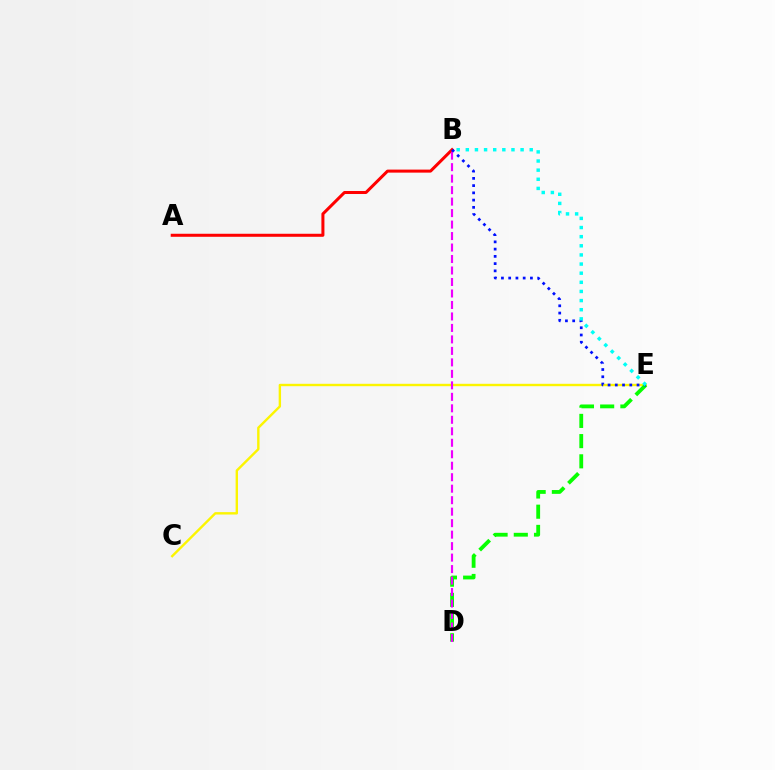{('A', 'B'): [{'color': '#ff0000', 'line_style': 'solid', 'thickness': 2.18}], ('C', 'E'): [{'color': '#fcf500', 'line_style': 'solid', 'thickness': 1.73}], ('D', 'E'): [{'color': '#08ff00', 'line_style': 'dashed', 'thickness': 2.75}], ('B', 'D'): [{'color': '#ee00ff', 'line_style': 'dashed', 'thickness': 1.56}], ('B', 'E'): [{'color': '#0010ff', 'line_style': 'dotted', 'thickness': 1.97}, {'color': '#00fff6', 'line_style': 'dotted', 'thickness': 2.48}]}